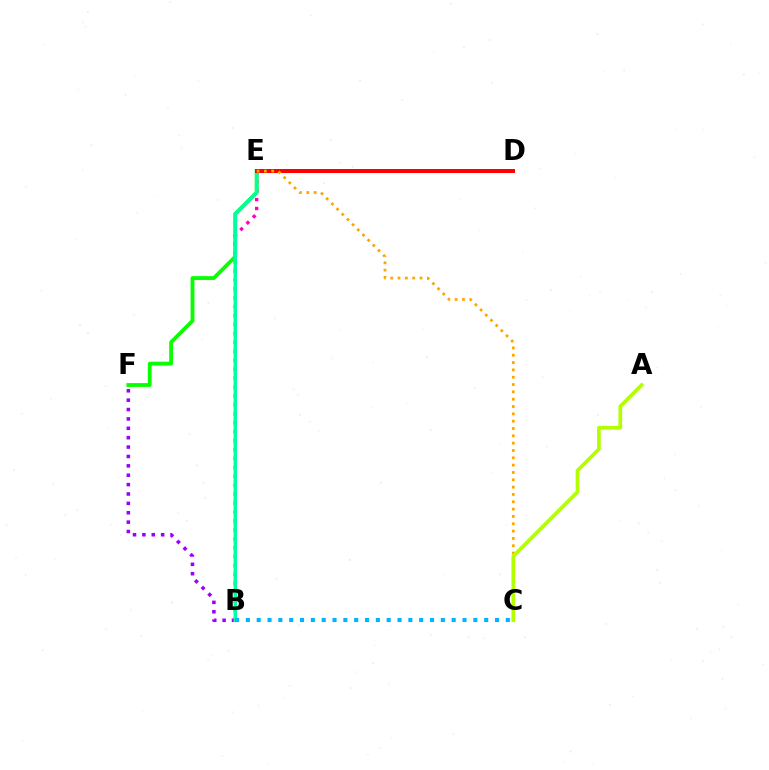{('B', 'F'): [{'color': '#9b00ff', 'line_style': 'dotted', 'thickness': 2.55}], ('E', 'F'): [{'color': '#08ff00', 'line_style': 'solid', 'thickness': 2.76}], ('B', 'E'): [{'color': '#ff00bd', 'line_style': 'dotted', 'thickness': 2.43}, {'color': '#00ff9d', 'line_style': 'solid', 'thickness': 2.48}], ('D', 'E'): [{'color': '#0010ff', 'line_style': 'dotted', 'thickness': 1.51}, {'color': '#ff0000', 'line_style': 'solid', 'thickness': 2.86}], ('B', 'C'): [{'color': '#00b5ff', 'line_style': 'dotted', 'thickness': 2.94}], ('C', 'E'): [{'color': '#ffa500', 'line_style': 'dotted', 'thickness': 1.99}], ('A', 'C'): [{'color': '#b3ff00', 'line_style': 'solid', 'thickness': 2.67}]}